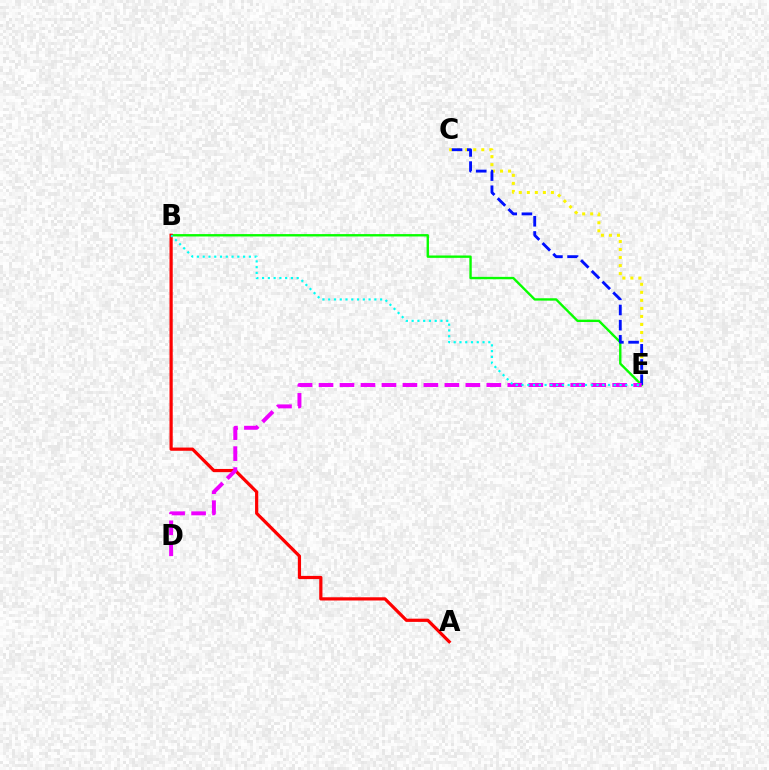{('C', 'E'): [{'color': '#fcf500', 'line_style': 'dotted', 'thickness': 2.18}, {'color': '#0010ff', 'line_style': 'dashed', 'thickness': 2.06}], ('B', 'E'): [{'color': '#08ff00', 'line_style': 'solid', 'thickness': 1.71}, {'color': '#00fff6', 'line_style': 'dotted', 'thickness': 1.57}], ('A', 'B'): [{'color': '#ff0000', 'line_style': 'solid', 'thickness': 2.31}], ('D', 'E'): [{'color': '#ee00ff', 'line_style': 'dashed', 'thickness': 2.85}]}